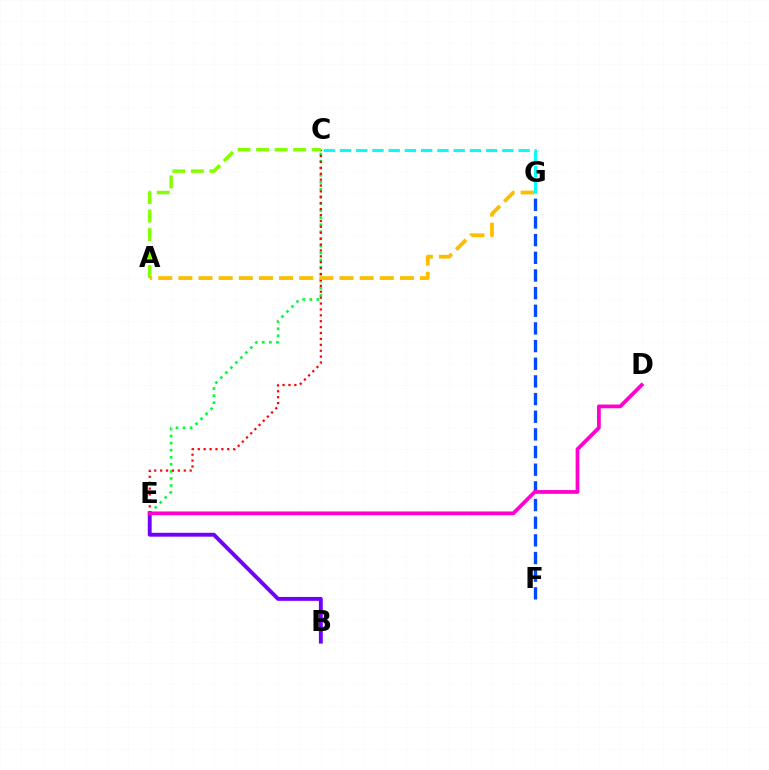{('C', 'E'): [{'color': '#00ff39', 'line_style': 'dotted', 'thickness': 1.92}, {'color': '#ff0000', 'line_style': 'dotted', 'thickness': 1.6}], ('A', 'C'): [{'color': '#84ff00', 'line_style': 'dashed', 'thickness': 2.52}], ('B', 'E'): [{'color': '#7200ff', 'line_style': 'solid', 'thickness': 2.8}], ('A', 'G'): [{'color': '#ffbd00', 'line_style': 'dashed', 'thickness': 2.74}], ('F', 'G'): [{'color': '#004bff', 'line_style': 'dashed', 'thickness': 2.4}], ('D', 'E'): [{'color': '#ff00cf', 'line_style': 'solid', 'thickness': 2.7}], ('C', 'G'): [{'color': '#00fff6', 'line_style': 'dashed', 'thickness': 2.21}]}